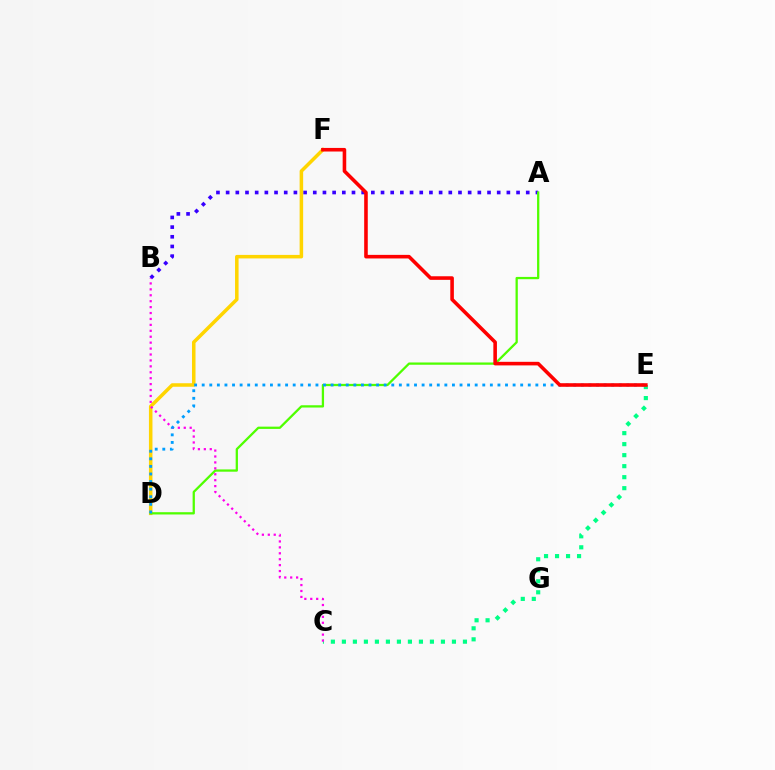{('A', 'B'): [{'color': '#3700ff', 'line_style': 'dotted', 'thickness': 2.63}], ('D', 'F'): [{'color': '#ffd500', 'line_style': 'solid', 'thickness': 2.54}], ('C', 'E'): [{'color': '#00ff86', 'line_style': 'dotted', 'thickness': 2.99}], ('A', 'D'): [{'color': '#4fff00', 'line_style': 'solid', 'thickness': 1.64}], ('B', 'C'): [{'color': '#ff00ed', 'line_style': 'dotted', 'thickness': 1.61}], ('D', 'E'): [{'color': '#009eff', 'line_style': 'dotted', 'thickness': 2.06}], ('E', 'F'): [{'color': '#ff0000', 'line_style': 'solid', 'thickness': 2.58}]}